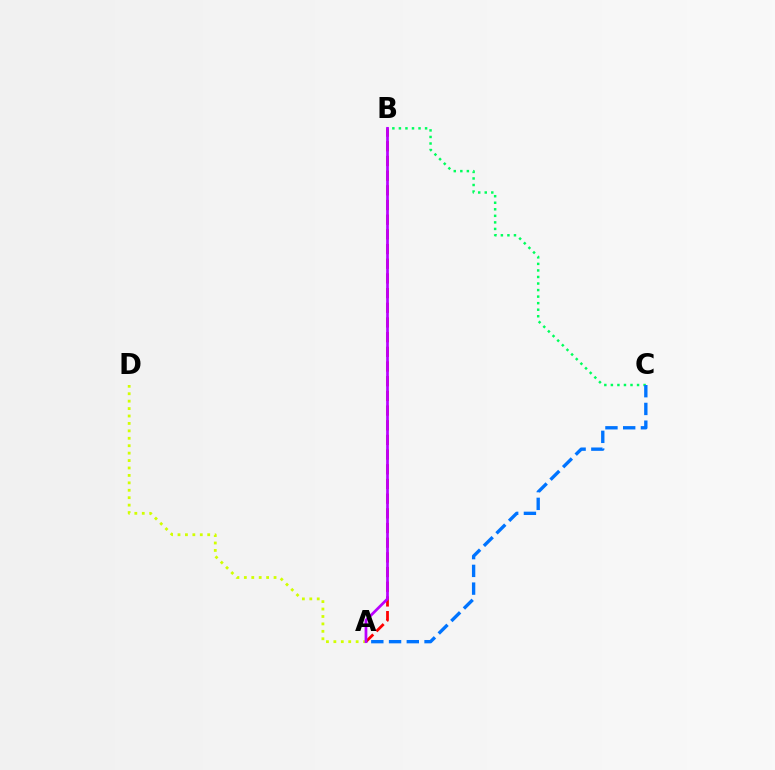{('A', 'D'): [{'color': '#d1ff00', 'line_style': 'dotted', 'thickness': 2.02}], ('B', 'C'): [{'color': '#00ff5c', 'line_style': 'dotted', 'thickness': 1.78}], ('A', 'B'): [{'color': '#ff0000', 'line_style': 'dashed', 'thickness': 1.99}, {'color': '#b900ff', 'line_style': 'solid', 'thickness': 1.97}], ('A', 'C'): [{'color': '#0074ff', 'line_style': 'dashed', 'thickness': 2.41}]}